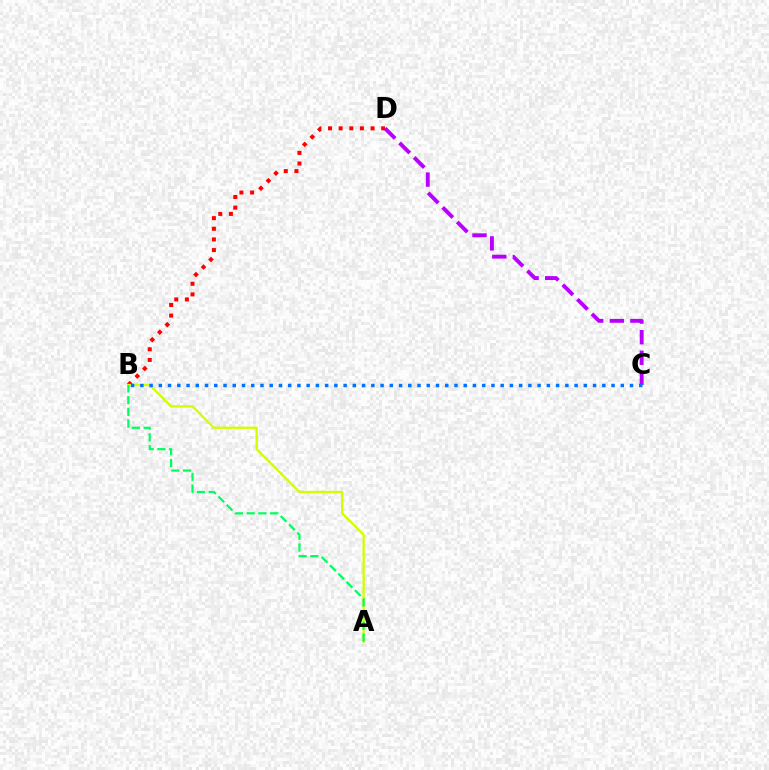{('B', 'D'): [{'color': '#ff0000', 'line_style': 'dotted', 'thickness': 2.89}], ('C', 'D'): [{'color': '#b900ff', 'line_style': 'dashed', 'thickness': 2.8}], ('A', 'B'): [{'color': '#d1ff00', 'line_style': 'solid', 'thickness': 1.66}, {'color': '#00ff5c', 'line_style': 'dashed', 'thickness': 1.59}], ('B', 'C'): [{'color': '#0074ff', 'line_style': 'dotted', 'thickness': 2.51}]}